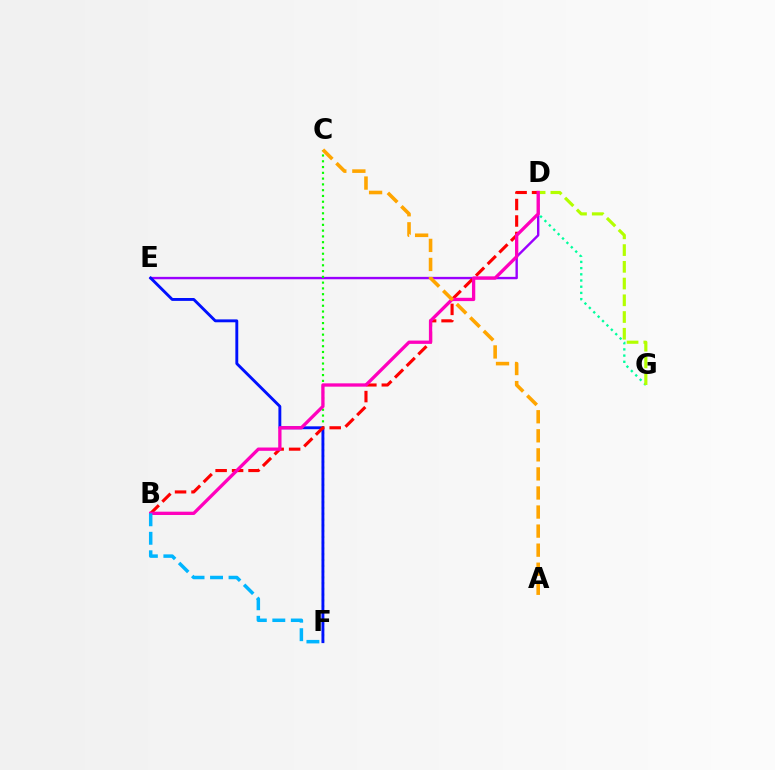{('D', 'G'): [{'color': '#00ff9d', 'line_style': 'dotted', 'thickness': 1.68}, {'color': '#b3ff00', 'line_style': 'dashed', 'thickness': 2.27}], ('D', 'E'): [{'color': '#9b00ff', 'line_style': 'solid', 'thickness': 1.72}], ('C', 'F'): [{'color': '#08ff00', 'line_style': 'dotted', 'thickness': 1.57}], ('E', 'F'): [{'color': '#0010ff', 'line_style': 'solid', 'thickness': 2.08}], ('B', 'D'): [{'color': '#ff0000', 'line_style': 'dashed', 'thickness': 2.24}, {'color': '#ff00bd', 'line_style': 'solid', 'thickness': 2.38}], ('A', 'C'): [{'color': '#ffa500', 'line_style': 'dashed', 'thickness': 2.59}], ('B', 'F'): [{'color': '#00b5ff', 'line_style': 'dashed', 'thickness': 2.51}]}